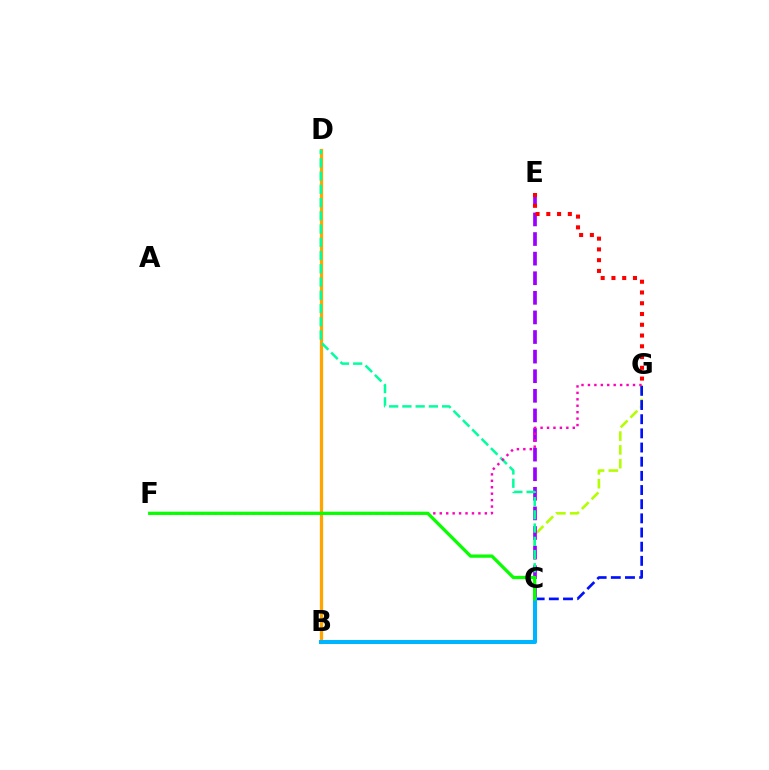{('C', 'G'): [{'color': '#b3ff00', 'line_style': 'dashed', 'thickness': 1.87}, {'color': '#0010ff', 'line_style': 'dashed', 'thickness': 1.92}], ('C', 'E'): [{'color': '#9b00ff', 'line_style': 'dashed', 'thickness': 2.66}], ('B', 'D'): [{'color': '#ffa500', 'line_style': 'solid', 'thickness': 2.36}], ('E', 'G'): [{'color': '#ff0000', 'line_style': 'dotted', 'thickness': 2.92}], ('B', 'C'): [{'color': '#00b5ff', 'line_style': 'solid', 'thickness': 2.89}], ('C', 'D'): [{'color': '#00ff9d', 'line_style': 'dashed', 'thickness': 1.8}], ('F', 'G'): [{'color': '#ff00bd', 'line_style': 'dotted', 'thickness': 1.75}], ('C', 'F'): [{'color': '#08ff00', 'line_style': 'solid', 'thickness': 2.35}]}